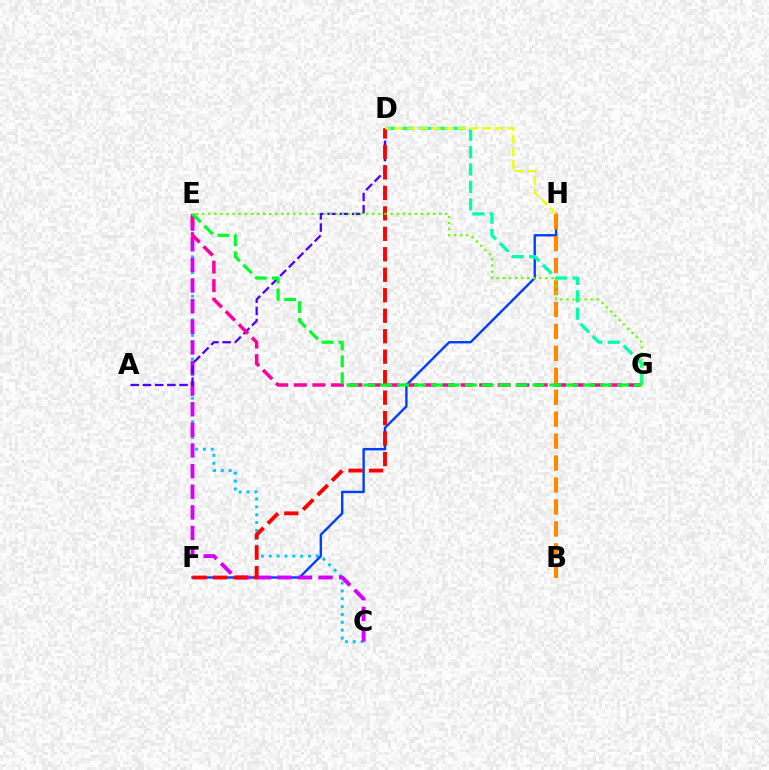{('C', 'E'): [{'color': '#00c7ff', 'line_style': 'dotted', 'thickness': 2.13}, {'color': '#d600ff', 'line_style': 'dashed', 'thickness': 2.8}], ('F', 'H'): [{'color': '#003fff', 'line_style': 'solid', 'thickness': 1.72}], ('B', 'H'): [{'color': '#ff8800', 'line_style': 'dashed', 'thickness': 2.98}], ('D', 'G'): [{'color': '#00ffaf', 'line_style': 'dashed', 'thickness': 2.36}], ('A', 'D'): [{'color': '#4f00ff', 'line_style': 'dashed', 'thickness': 1.66}], ('E', 'G'): [{'color': '#ff00a0', 'line_style': 'dashed', 'thickness': 2.52}, {'color': '#66ff00', 'line_style': 'dotted', 'thickness': 1.65}, {'color': '#00ff27', 'line_style': 'dashed', 'thickness': 2.3}], ('D', 'F'): [{'color': '#ff0000', 'line_style': 'dashed', 'thickness': 2.78}], ('D', 'H'): [{'color': '#eeff00', 'line_style': 'dashed', 'thickness': 1.71}]}